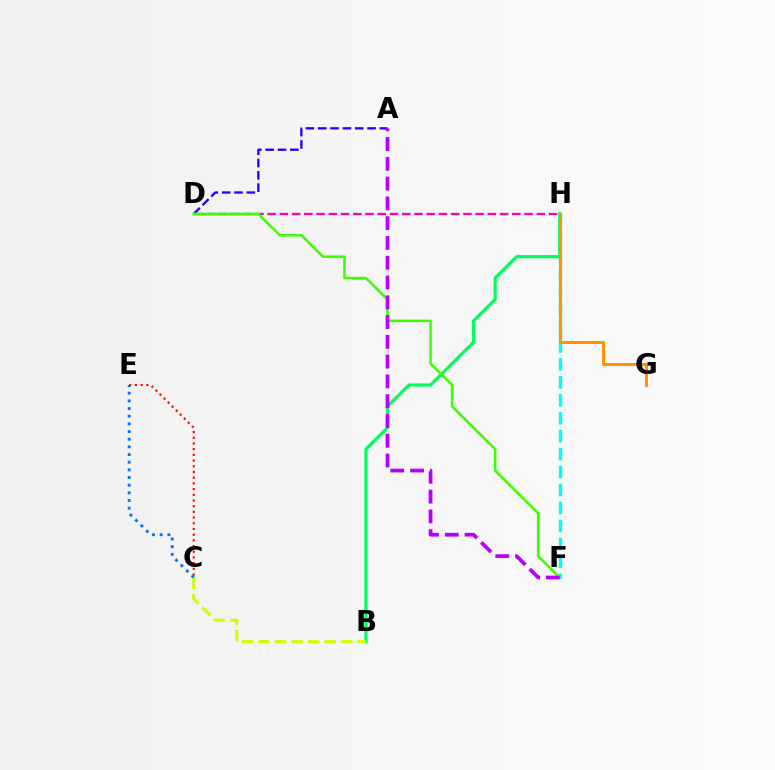{('B', 'H'): [{'color': '#00ff5c', 'line_style': 'solid', 'thickness': 2.32}], ('D', 'H'): [{'color': '#ff00ac', 'line_style': 'dashed', 'thickness': 1.66}], ('A', 'D'): [{'color': '#2500ff', 'line_style': 'dashed', 'thickness': 1.67}], ('B', 'C'): [{'color': '#d1ff00', 'line_style': 'dashed', 'thickness': 2.25}], ('D', 'F'): [{'color': '#3dff00', 'line_style': 'solid', 'thickness': 1.84}], ('F', 'H'): [{'color': '#00fff6', 'line_style': 'dashed', 'thickness': 2.44}], ('C', 'E'): [{'color': '#ff0000', 'line_style': 'dotted', 'thickness': 1.55}, {'color': '#0074ff', 'line_style': 'dotted', 'thickness': 2.08}], ('A', 'F'): [{'color': '#b900ff', 'line_style': 'dashed', 'thickness': 2.69}], ('G', 'H'): [{'color': '#ff9400', 'line_style': 'solid', 'thickness': 2.21}]}